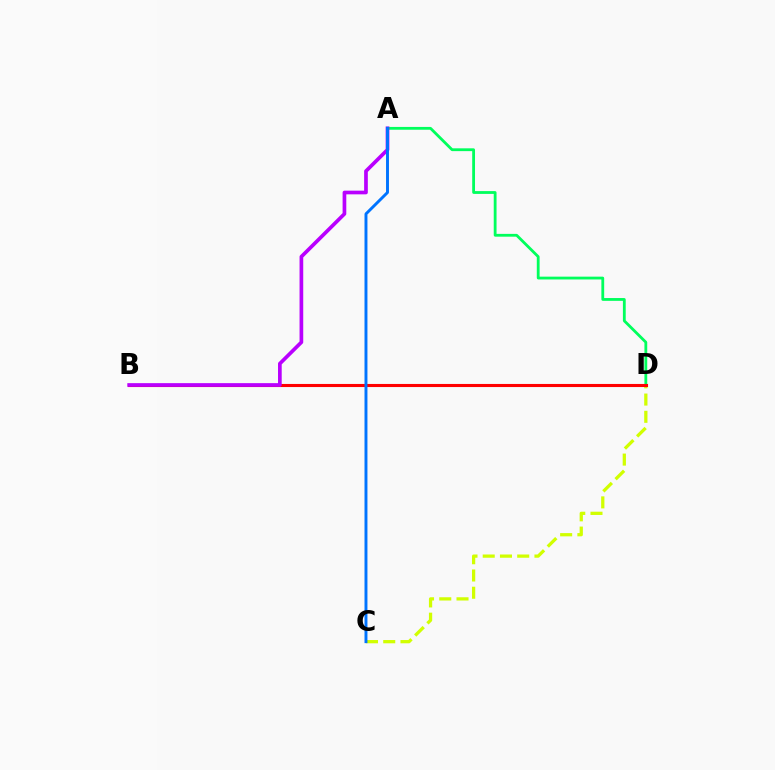{('C', 'D'): [{'color': '#d1ff00', 'line_style': 'dashed', 'thickness': 2.34}], ('A', 'D'): [{'color': '#00ff5c', 'line_style': 'solid', 'thickness': 2.02}], ('B', 'D'): [{'color': '#ff0000', 'line_style': 'solid', 'thickness': 2.23}], ('A', 'B'): [{'color': '#b900ff', 'line_style': 'solid', 'thickness': 2.65}], ('A', 'C'): [{'color': '#0074ff', 'line_style': 'solid', 'thickness': 2.11}]}